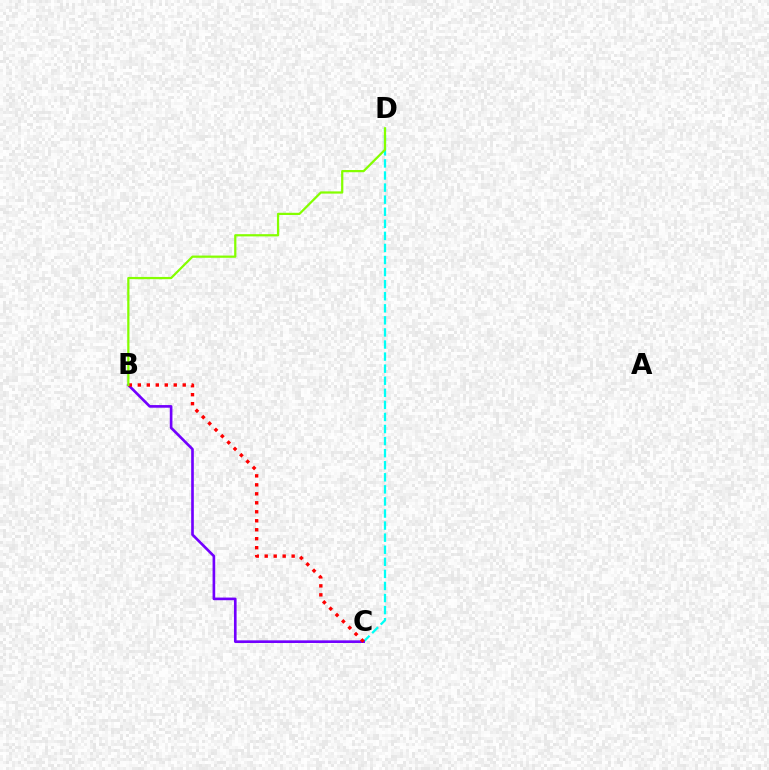{('C', 'D'): [{'color': '#00fff6', 'line_style': 'dashed', 'thickness': 1.64}], ('B', 'C'): [{'color': '#7200ff', 'line_style': 'solid', 'thickness': 1.9}, {'color': '#ff0000', 'line_style': 'dotted', 'thickness': 2.44}], ('B', 'D'): [{'color': '#84ff00', 'line_style': 'solid', 'thickness': 1.61}]}